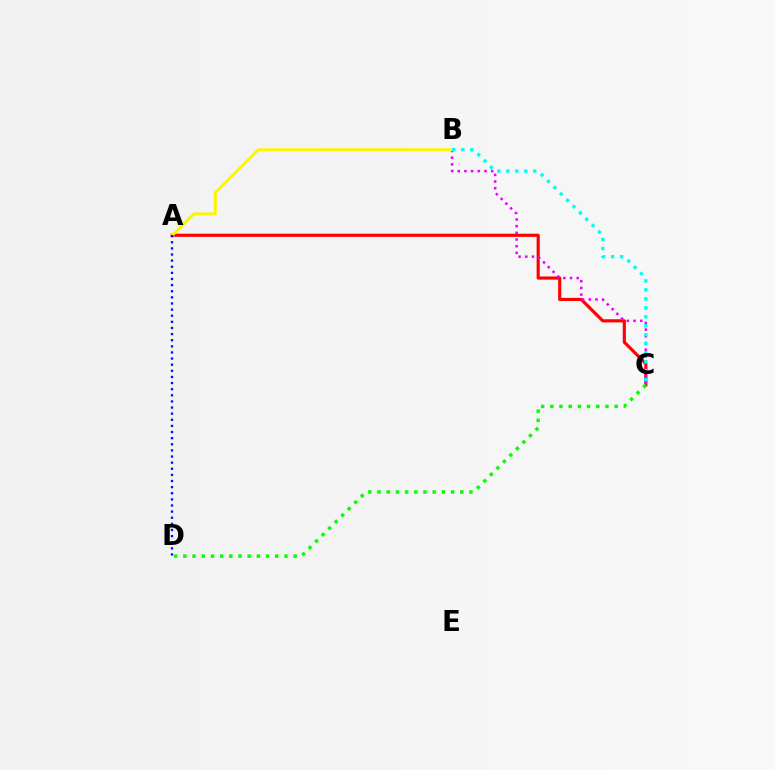{('A', 'C'): [{'color': '#ff0000', 'line_style': 'solid', 'thickness': 2.26}], ('B', 'C'): [{'color': '#ee00ff', 'line_style': 'dotted', 'thickness': 1.82}, {'color': '#00fff6', 'line_style': 'dotted', 'thickness': 2.44}], ('A', 'B'): [{'color': '#fcf500', 'line_style': 'solid', 'thickness': 2.1}], ('A', 'D'): [{'color': '#0010ff', 'line_style': 'dotted', 'thickness': 1.66}], ('C', 'D'): [{'color': '#08ff00', 'line_style': 'dotted', 'thickness': 2.5}]}